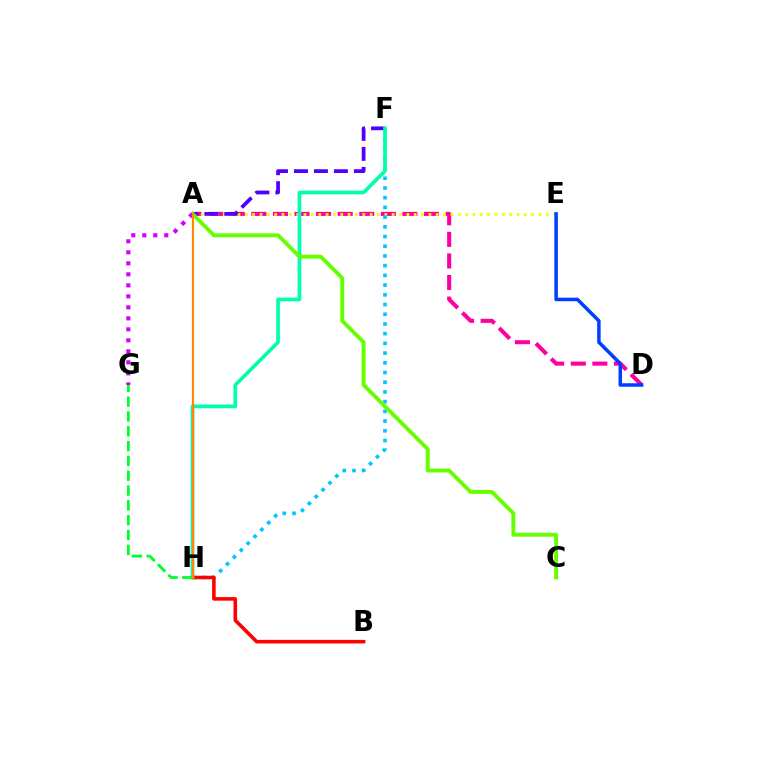{('A', 'D'): [{'color': '#ff00a0', 'line_style': 'dashed', 'thickness': 2.93}], ('A', 'E'): [{'color': '#eeff00', 'line_style': 'dotted', 'thickness': 2.0}], ('F', 'H'): [{'color': '#00c7ff', 'line_style': 'dotted', 'thickness': 2.64}, {'color': '#00ffaf', 'line_style': 'solid', 'thickness': 2.65}], ('B', 'H'): [{'color': '#ff0000', 'line_style': 'solid', 'thickness': 2.56}], ('A', 'F'): [{'color': '#4f00ff', 'line_style': 'dashed', 'thickness': 2.71}], ('D', 'E'): [{'color': '#003fff', 'line_style': 'solid', 'thickness': 2.53}], ('A', 'C'): [{'color': '#66ff00', 'line_style': 'solid', 'thickness': 2.81}], ('G', 'H'): [{'color': '#00ff27', 'line_style': 'dashed', 'thickness': 2.01}], ('A', 'G'): [{'color': '#d600ff', 'line_style': 'dotted', 'thickness': 2.99}], ('A', 'H'): [{'color': '#ff8800', 'line_style': 'solid', 'thickness': 1.6}]}